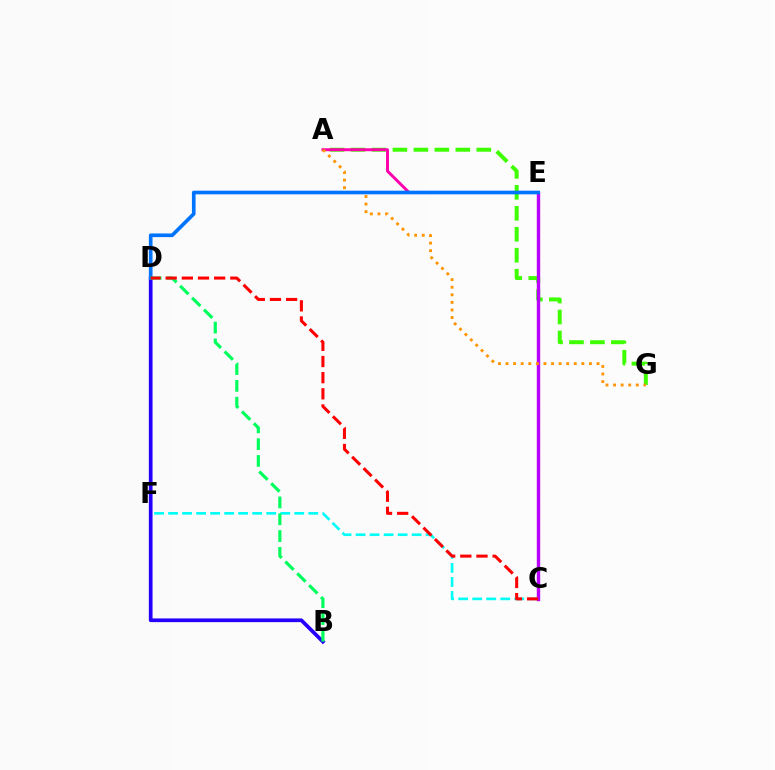{('A', 'G'): [{'color': '#3dff00', 'line_style': 'dashed', 'thickness': 2.85}, {'color': '#ff9400', 'line_style': 'dotted', 'thickness': 2.06}], ('C', 'F'): [{'color': '#00fff6', 'line_style': 'dashed', 'thickness': 1.9}], ('C', 'E'): [{'color': '#d1ff00', 'line_style': 'dotted', 'thickness': 1.63}, {'color': '#b900ff', 'line_style': 'solid', 'thickness': 2.43}], ('A', 'E'): [{'color': '#ff00ac', 'line_style': 'solid', 'thickness': 2.11}], ('B', 'D'): [{'color': '#2500ff', 'line_style': 'solid', 'thickness': 2.67}, {'color': '#00ff5c', 'line_style': 'dashed', 'thickness': 2.28}], ('D', 'E'): [{'color': '#0074ff', 'line_style': 'solid', 'thickness': 2.63}], ('C', 'D'): [{'color': '#ff0000', 'line_style': 'dashed', 'thickness': 2.19}]}